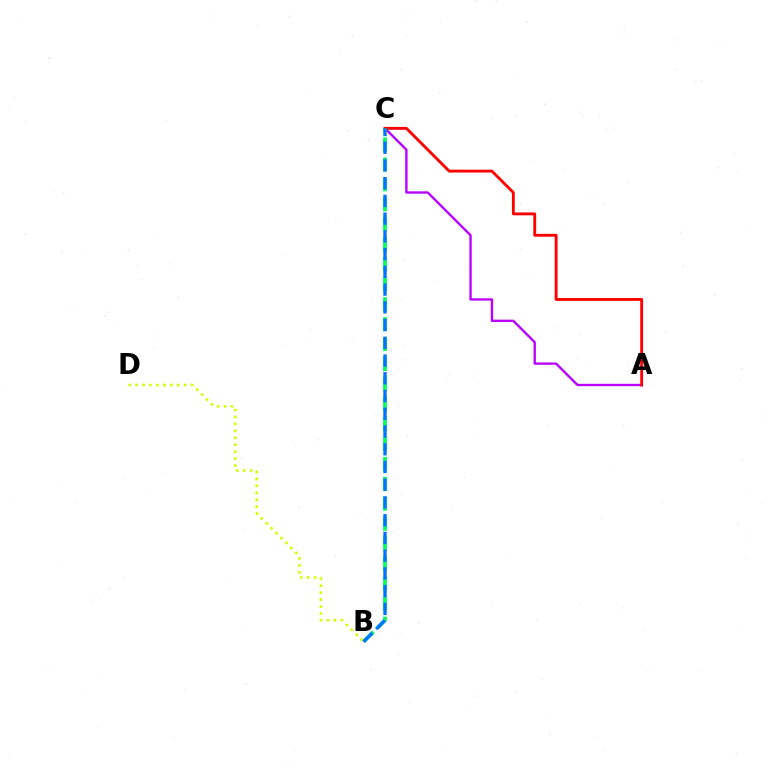{('A', 'C'): [{'color': '#b900ff', 'line_style': 'solid', 'thickness': 1.69}, {'color': '#ff0000', 'line_style': 'solid', 'thickness': 2.06}], ('B', 'C'): [{'color': '#00ff5c', 'line_style': 'dashed', 'thickness': 2.71}, {'color': '#0074ff', 'line_style': 'dashed', 'thickness': 2.41}], ('B', 'D'): [{'color': '#d1ff00', 'line_style': 'dotted', 'thickness': 1.89}]}